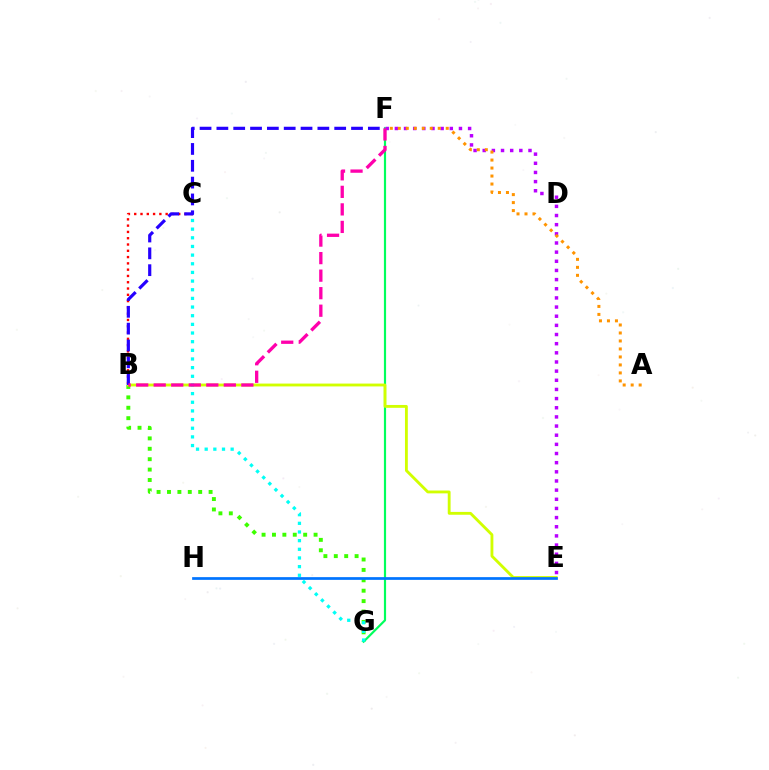{('B', 'G'): [{'color': '#3dff00', 'line_style': 'dotted', 'thickness': 2.83}], ('F', 'G'): [{'color': '#00ff5c', 'line_style': 'solid', 'thickness': 1.57}], ('B', 'C'): [{'color': '#ff0000', 'line_style': 'dotted', 'thickness': 1.71}], ('B', 'E'): [{'color': '#d1ff00', 'line_style': 'solid', 'thickness': 2.05}], ('E', 'H'): [{'color': '#0074ff', 'line_style': 'solid', 'thickness': 1.96}], ('C', 'G'): [{'color': '#00fff6', 'line_style': 'dotted', 'thickness': 2.35}], ('E', 'F'): [{'color': '#b900ff', 'line_style': 'dotted', 'thickness': 2.49}], ('A', 'F'): [{'color': '#ff9400', 'line_style': 'dotted', 'thickness': 2.17}], ('B', 'F'): [{'color': '#2500ff', 'line_style': 'dashed', 'thickness': 2.29}, {'color': '#ff00ac', 'line_style': 'dashed', 'thickness': 2.38}]}